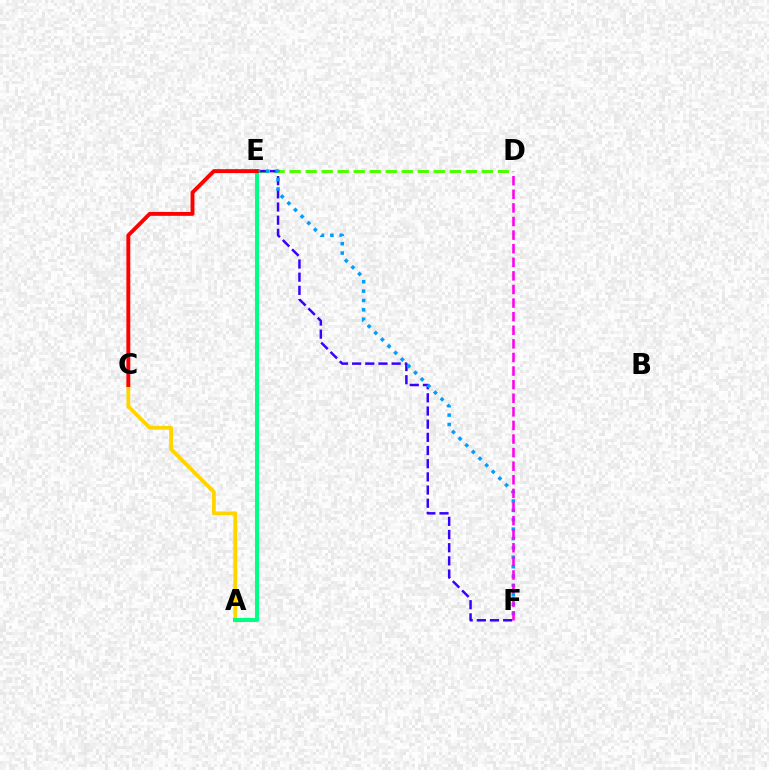{('A', 'C'): [{'color': '#ffd500', 'line_style': 'solid', 'thickness': 2.73}], ('A', 'E'): [{'color': '#00ff86', 'line_style': 'solid', 'thickness': 2.92}], ('D', 'E'): [{'color': '#4fff00', 'line_style': 'dashed', 'thickness': 2.18}], ('E', 'F'): [{'color': '#3700ff', 'line_style': 'dashed', 'thickness': 1.79}, {'color': '#009eff', 'line_style': 'dotted', 'thickness': 2.55}], ('C', 'E'): [{'color': '#ff0000', 'line_style': 'solid', 'thickness': 2.81}], ('D', 'F'): [{'color': '#ff00ed', 'line_style': 'dashed', 'thickness': 1.85}]}